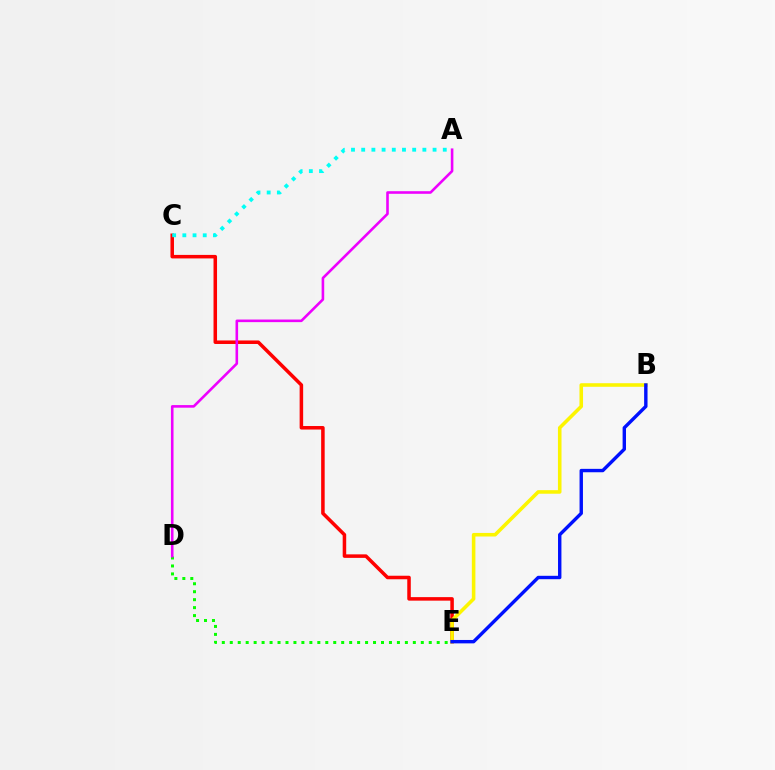{('C', 'E'): [{'color': '#ff0000', 'line_style': 'solid', 'thickness': 2.53}], ('A', 'C'): [{'color': '#00fff6', 'line_style': 'dotted', 'thickness': 2.77}], ('D', 'E'): [{'color': '#08ff00', 'line_style': 'dotted', 'thickness': 2.16}], ('A', 'D'): [{'color': '#ee00ff', 'line_style': 'solid', 'thickness': 1.87}], ('B', 'E'): [{'color': '#fcf500', 'line_style': 'solid', 'thickness': 2.57}, {'color': '#0010ff', 'line_style': 'solid', 'thickness': 2.45}]}